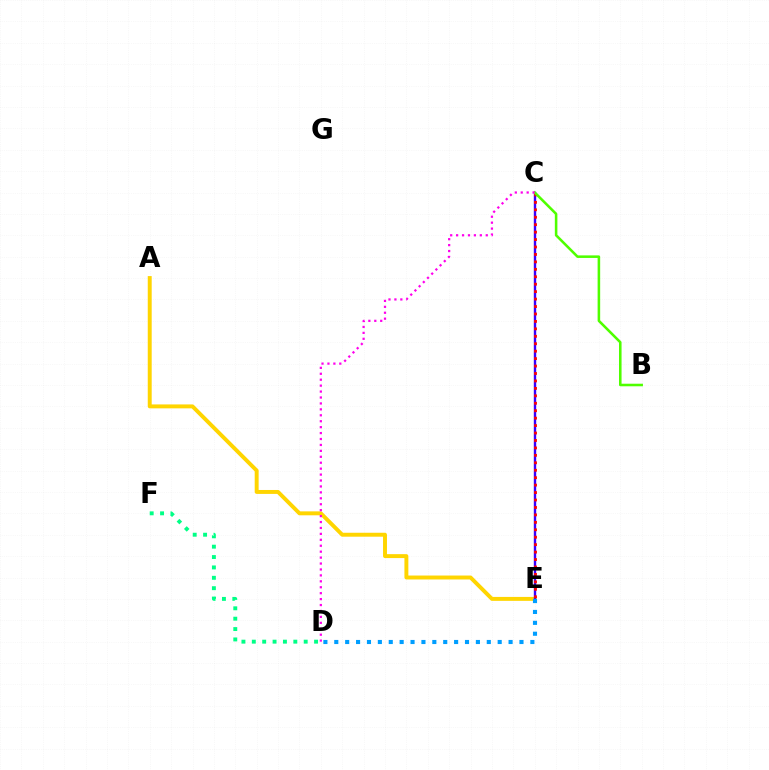{('A', 'E'): [{'color': '#ffd500', 'line_style': 'solid', 'thickness': 2.83}], ('C', 'E'): [{'color': '#3700ff', 'line_style': 'solid', 'thickness': 1.72}, {'color': '#ff0000', 'line_style': 'dotted', 'thickness': 2.02}], ('D', 'E'): [{'color': '#009eff', 'line_style': 'dotted', 'thickness': 2.96}], ('D', 'F'): [{'color': '#00ff86', 'line_style': 'dotted', 'thickness': 2.82}], ('B', 'C'): [{'color': '#4fff00', 'line_style': 'solid', 'thickness': 1.84}], ('C', 'D'): [{'color': '#ff00ed', 'line_style': 'dotted', 'thickness': 1.61}]}